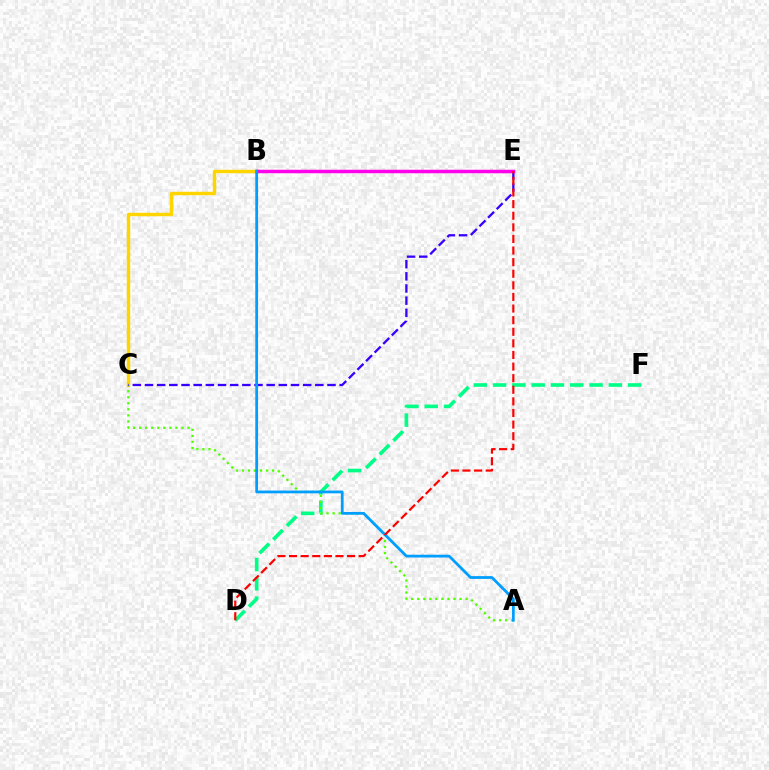{('D', 'F'): [{'color': '#00ff86', 'line_style': 'dashed', 'thickness': 2.62}], ('B', 'C'): [{'color': '#ffd500', 'line_style': 'solid', 'thickness': 2.47}], ('A', 'C'): [{'color': '#4fff00', 'line_style': 'dotted', 'thickness': 1.64}], ('C', 'E'): [{'color': '#3700ff', 'line_style': 'dashed', 'thickness': 1.65}], ('B', 'E'): [{'color': '#ff00ed', 'line_style': 'solid', 'thickness': 2.51}], ('A', 'B'): [{'color': '#009eff', 'line_style': 'solid', 'thickness': 2.0}], ('D', 'E'): [{'color': '#ff0000', 'line_style': 'dashed', 'thickness': 1.58}]}